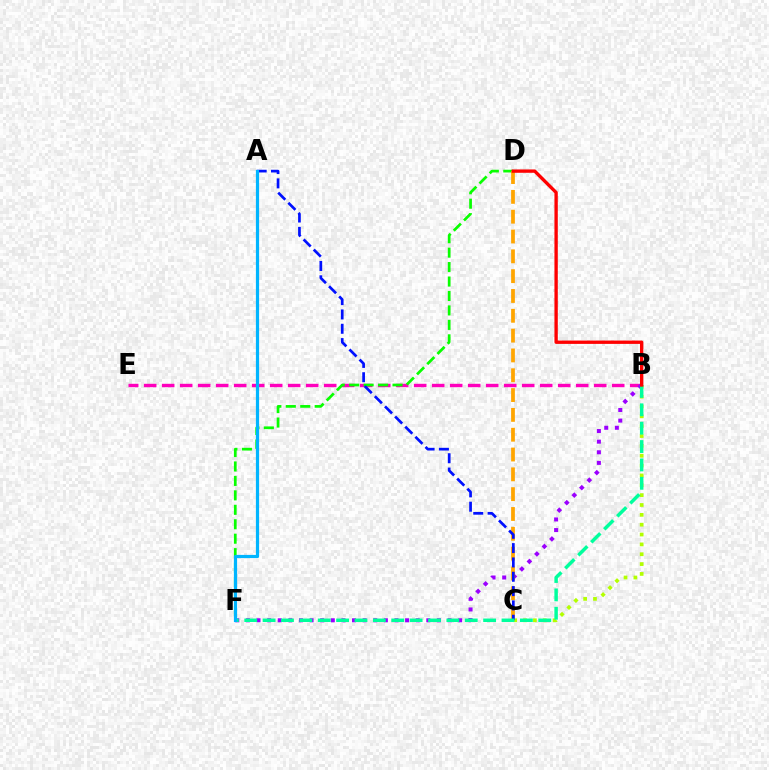{('B', 'C'): [{'color': '#b3ff00', 'line_style': 'dotted', 'thickness': 2.68}], ('B', 'E'): [{'color': '#ff00bd', 'line_style': 'dashed', 'thickness': 2.45}], ('D', 'F'): [{'color': '#08ff00', 'line_style': 'dashed', 'thickness': 1.96}], ('B', 'F'): [{'color': '#9b00ff', 'line_style': 'dotted', 'thickness': 2.88}, {'color': '#00ff9d', 'line_style': 'dashed', 'thickness': 2.5}], ('C', 'D'): [{'color': '#ffa500', 'line_style': 'dashed', 'thickness': 2.69}], ('A', 'C'): [{'color': '#0010ff', 'line_style': 'dashed', 'thickness': 1.95}], ('A', 'F'): [{'color': '#00b5ff', 'line_style': 'solid', 'thickness': 2.31}], ('B', 'D'): [{'color': '#ff0000', 'line_style': 'solid', 'thickness': 2.4}]}